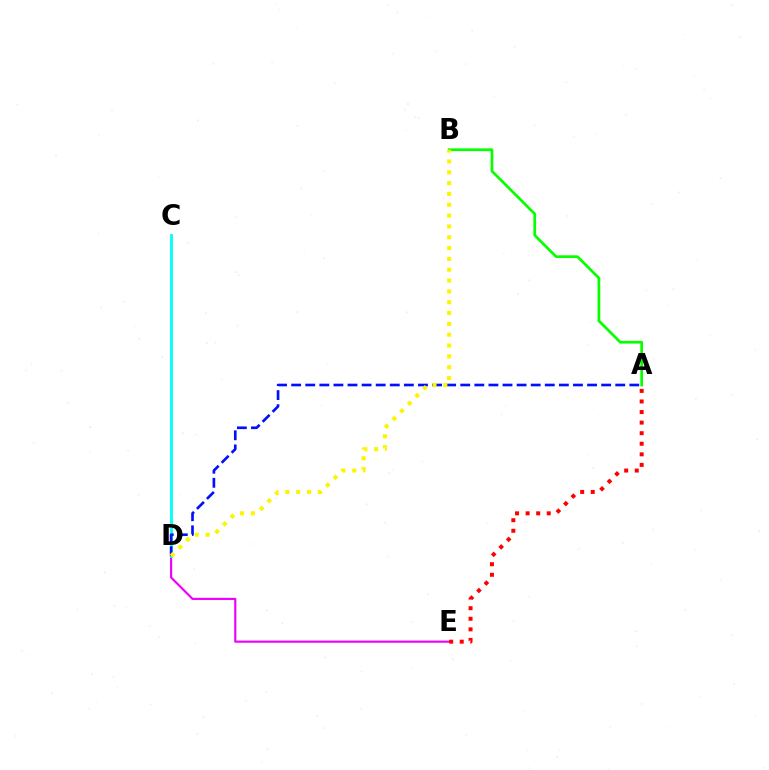{('D', 'E'): [{'color': '#ee00ff', 'line_style': 'solid', 'thickness': 1.55}], ('A', 'B'): [{'color': '#08ff00', 'line_style': 'solid', 'thickness': 1.96}], ('C', 'D'): [{'color': '#00fff6', 'line_style': 'solid', 'thickness': 2.04}], ('A', 'E'): [{'color': '#ff0000', 'line_style': 'dotted', 'thickness': 2.87}], ('A', 'D'): [{'color': '#0010ff', 'line_style': 'dashed', 'thickness': 1.91}], ('B', 'D'): [{'color': '#fcf500', 'line_style': 'dotted', 'thickness': 2.94}]}